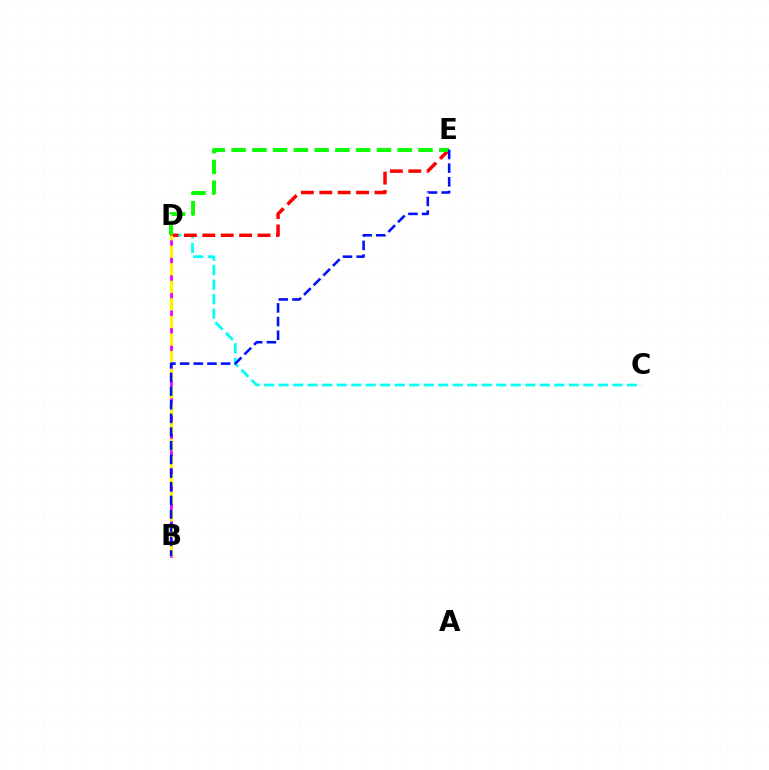{('B', 'D'): [{'color': '#ee00ff', 'line_style': 'solid', 'thickness': 2.0}, {'color': '#fcf500', 'line_style': 'dashed', 'thickness': 2.39}], ('C', 'D'): [{'color': '#00fff6', 'line_style': 'dashed', 'thickness': 1.97}], ('D', 'E'): [{'color': '#ff0000', 'line_style': 'dashed', 'thickness': 2.5}, {'color': '#08ff00', 'line_style': 'dashed', 'thickness': 2.82}], ('B', 'E'): [{'color': '#0010ff', 'line_style': 'dashed', 'thickness': 1.86}]}